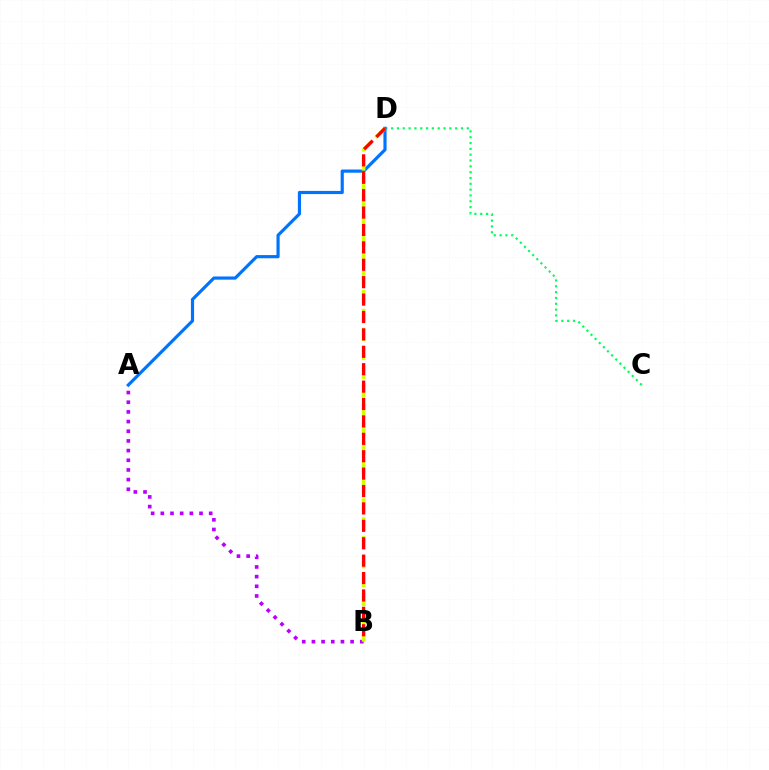{('C', 'D'): [{'color': '#00ff5c', 'line_style': 'dotted', 'thickness': 1.58}], ('A', 'B'): [{'color': '#b900ff', 'line_style': 'dotted', 'thickness': 2.63}], ('A', 'D'): [{'color': '#0074ff', 'line_style': 'solid', 'thickness': 2.28}], ('B', 'D'): [{'color': '#d1ff00', 'line_style': 'dashed', 'thickness': 2.57}, {'color': '#ff0000', 'line_style': 'dashed', 'thickness': 2.36}]}